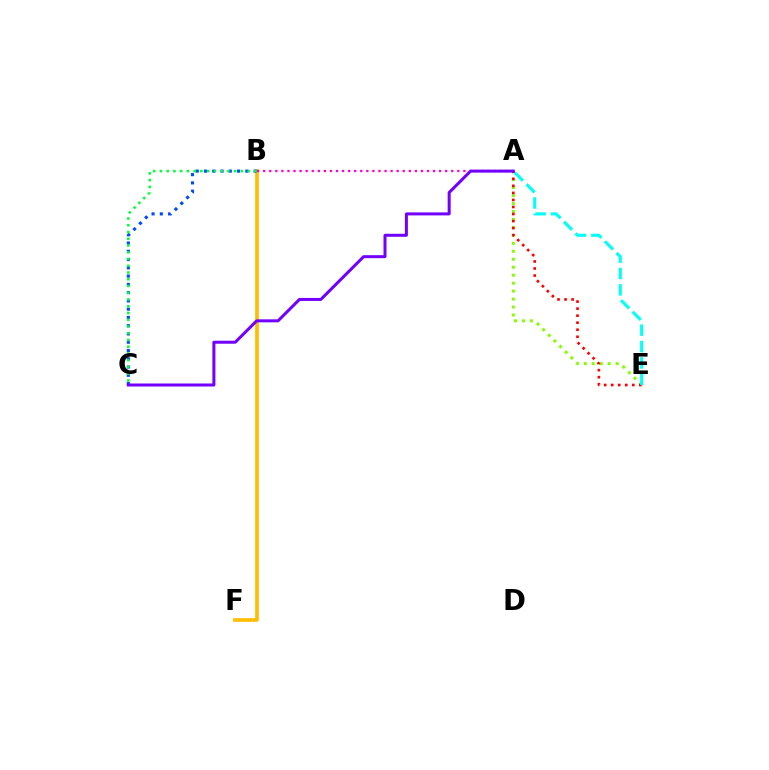{('B', 'F'): [{'color': '#ffbd00', 'line_style': 'solid', 'thickness': 2.65}], ('A', 'E'): [{'color': '#84ff00', 'line_style': 'dotted', 'thickness': 2.16}, {'color': '#ff0000', 'line_style': 'dotted', 'thickness': 1.91}, {'color': '#00fff6', 'line_style': 'dashed', 'thickness': 2.22}], ('B', 'C'): [{'color': '#004bff', 'line_style': 'dotted', 'thickness': 2.25}, {'color': '#00ff39', 'line_style': 'dotted', 'thickness': 1.83}], ('A', 'B'): [{'color': '#ff00cf', 'line_style': 'dotted', 'thickness': 1.65}], ('A', 'C'): [{'color': '#7200ff', 'line_style': 'solid', 'thickness': 2.17}]}